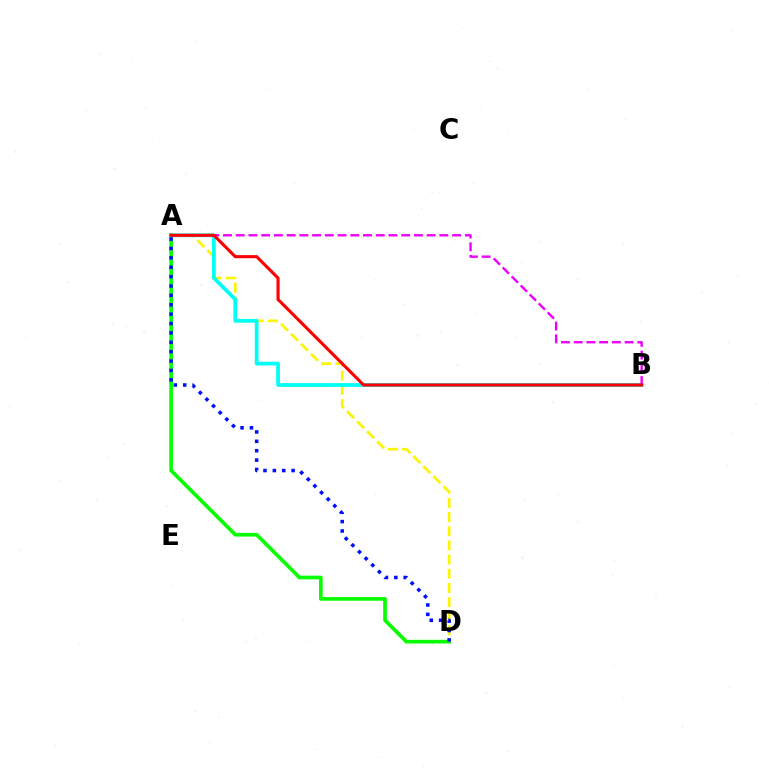{('A', 'D'): [{'color': '#08ff00', 'line_style': 'solid', 'thickness': 2.66}, {'color': '#fcf500', 'line_style': 'dashed', 'thickness': 1.92}, {'color': '#0010ff', 'line_style': 'dotted', 'thickness': 2.55}], ('A', 'B'): [{'color': '#00fff6', 'line_style': 'solid', 'thickness': 2.71}, {'color': '#ee00ff', 'line_style': 'dashed', 'thickness': 1.73}, {'color': '#ff0000', 'line_style': 'solid', 'thickness': 2.23}]}